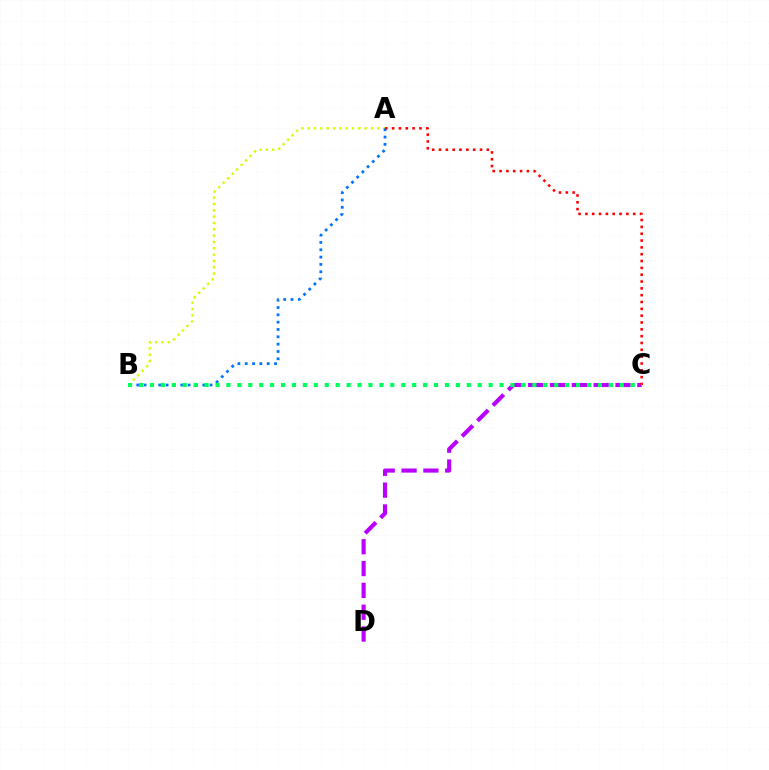{('C', 'D'): [{'color': '#b900ff', 'line_style': 'dashed', 'thickness': 2.96}], ('A', 'B'): [{'color': '#d1ff00', 'line_style': 'dotted', 'thickness': 1.72}, {'color': '#0074ff', 'line_style': 'dotted', 'thickness': 1.99}], ('A', 'C'): [{'color': '#ff0000', 'line_style': 'dotted', 'thickness': 1.86}], ('B', 'C'): [{'color': '#00ff5c', 'line_style': 'dotted', 'thickness': 2.97}]}